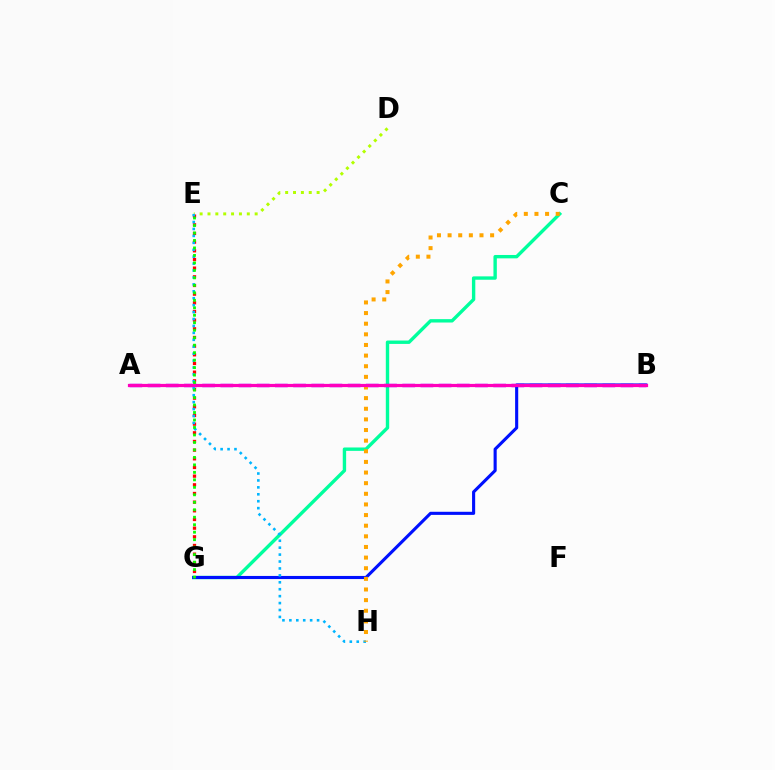{('D', 'E'): [{'color': '#b3ff00', 'line_style': 'dotted', 'thickness': 2.14}], ('C', 'G'): [{'color': '#00ff9d', 'line_style': 'solid', 'thickness': 2.43}], ('E', 'G'): [{'color': '#ff0000', 'line_style': 'dotted', 'thickness': 2.35}, {'color': '#08ff00', 'line_style': 'dotted', 'thickness': 2.03}], ('A', 'B'): [{'color': '#9b00ff', 'line_style': 'dashed', 'thickness': 2.47}, {'color': '#ff00bd', 'line_style': 'solid', 'thickness': 2.3}], ('B', 'G'): [{'color': '#0010ff', 'line_style': 'solid', 'thickness': 2.24}], ('E', 'H'): [{'color': '#00b5ff', 'line_style': 'dotted', 'thickness': 1.88}], ('C', 'H'): [{'color': '#ffa500', 'line_style': 'dotted', 'thickness': 2.89}]}